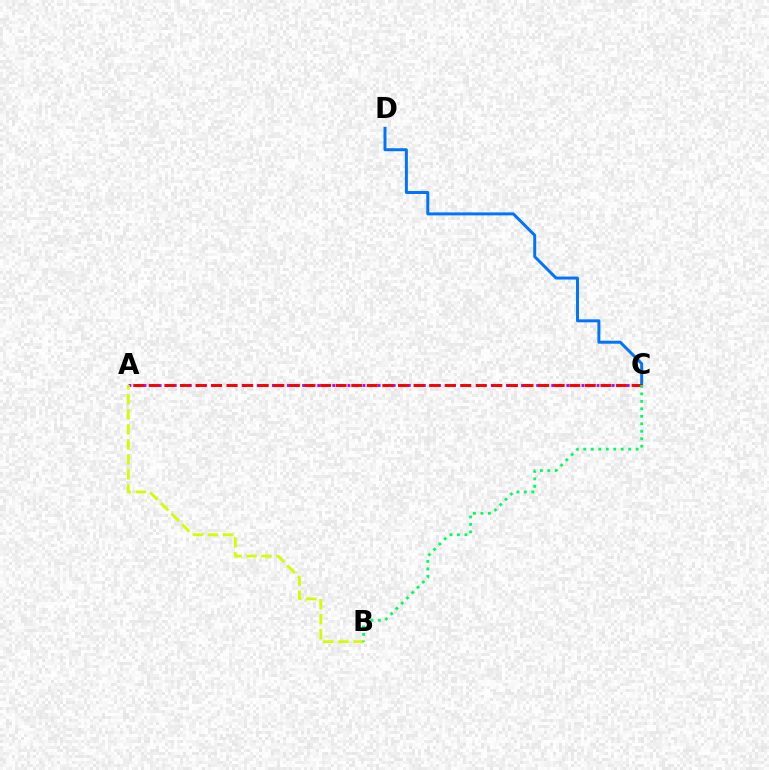{('C', 'D'): [{'color': '#0074ff', 'line_style': 'solid', 'thickness': 2.14}], ('A', 'C'): [{'color': '#b900ff', 'line_style': 'dotted', 'thickness': 2.05}, {'color': '#ff0000', 'line_style': 'dashed', 'thickness': 2.12}], ('A', 'B'): [{'color': '#d1ff00', 'line_style': 'dashed', 'thickness': 2.04}], ('B', 'C'): [{'color': '#00ff5c', 'line_style': 'dotted', 'thickness': 2.03}]}